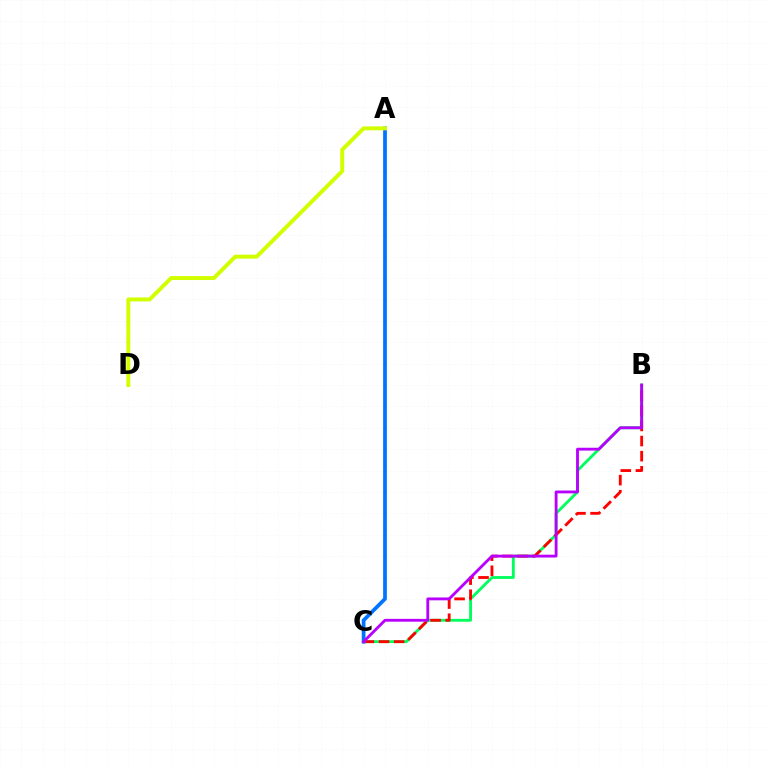{('B', 'C'): [{'color': '#00ff5c', 'line_style': 'solid', 'thickness': 2.04}, {'color': '#ff0000', 'line_style': 'dashed', 'thickness': 2.05}, {'color': '#b900ff', 'line_style': 'solid', 'thickness': 2.05}], ('A', 'C'): [{'color': '#0074ff', 'line_style': 'solid', 'thickness': 2.68}], ('A', 'D'): [{'color': '#d1ff00', 'line_style': 'solid', 'thickness': 2.84}]}